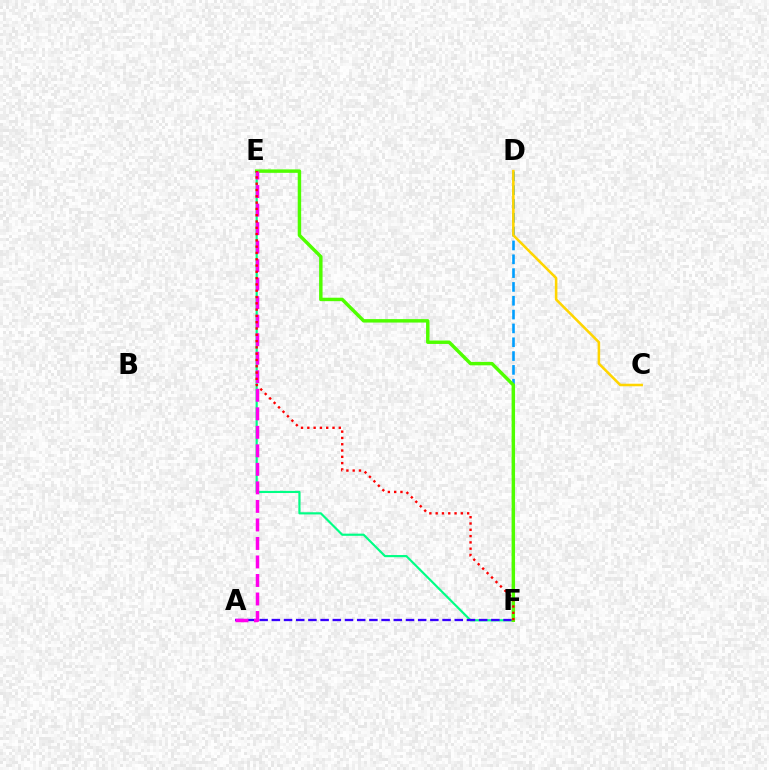{('D', 'F'): [{'color': '#009eff', 'line_style': 'dashed', 'thickness': 1.88}], ('E', 'F'): [{'color': '#00ff86', 'line_style': 'solid', 'thickness': 1.56}, {'color': '#4fff00', 'line_style': 'solid', 'thickness': 2.48}, {'color': '#ff0000', 'line_style': 'dotted', 'thickness': 1.71}], ('A', 'F'): [{'color': '#3700ff', 'line_style': 'dashed', 'thickness': 1.66}], ('A', 'E'): [{'color': '#ff00ed', 'line_style': 'dashed', 'thickness': 2.52}], ('C', 'D'): [{'color': '#ffd500', 'line_style': 'solid', 'thickness': 1.84}]}